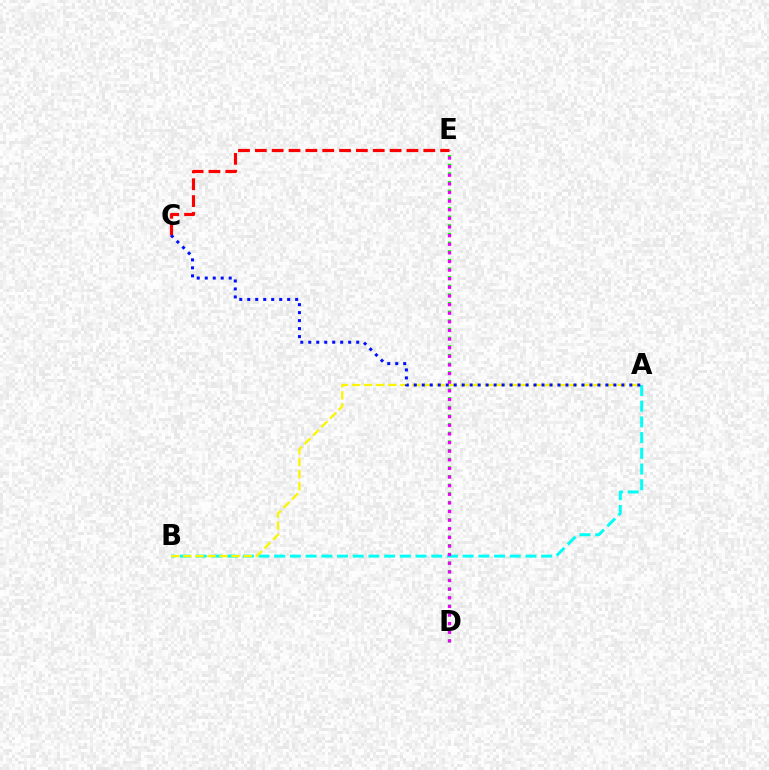{('A', 'B'): [{'color': '#00fff6', 'line_style': 'dashed', 'thickness': 2.13}, {'color': '#fcf500', 'line_style': 'dashed', 'thickness': 1.64}], ('D', 'E'): [{'color': '#08ff00', 'line_style': 'dotted', 'thickness': 2.35}, {'color': '#ee00ff', 'line_style': 'dotted', 'thickness': 2.34}], ('C', 'E'): [{'color': '#ff0000', 'line_style': 'dashed', 'thickness': 2.29}], ('A', 'C'): [{'color': '#0010ff', 'line_style': 'dotted', 'thickness': 2.17}]}